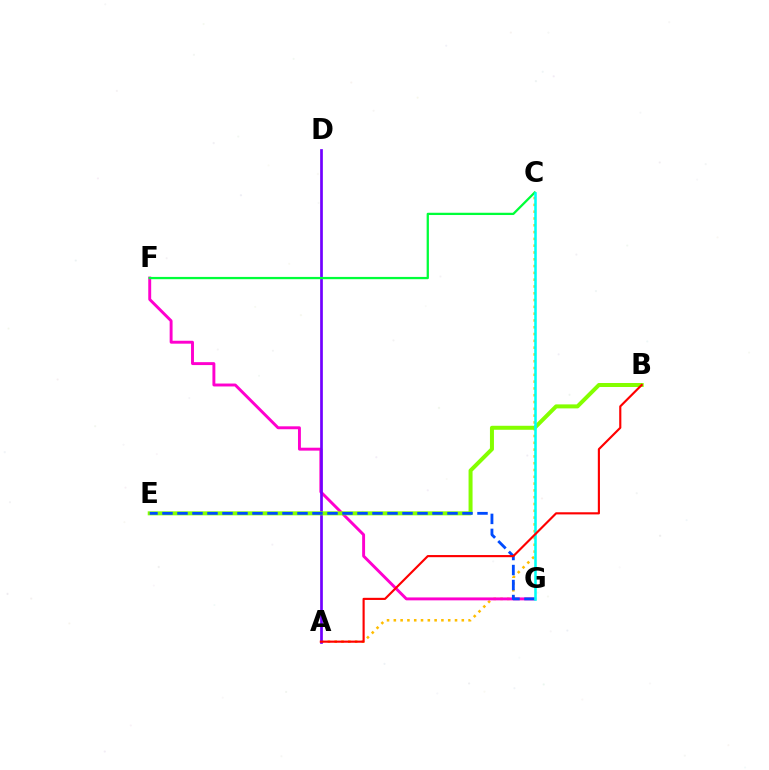{('A', 'C'): [{'color': '#ffbd00', 'line_style': 'dotted', 'thickness': 1.85}], ('F', 'G'): [{'color': '#ff00cf', 'line_style': 'solid', 'thickness': 2.1}], ('A', 'D'): [{'color': '#7200ff', 'line_style': 'solid', 'thickness': 1.95}], ('C', 'F'): [{'color': '#00ff39', 'line_style': 'solid', 'thickness': 1.64}], ('B', 'E'): [{'color': '#84ff00', 'line_style': 'solid', 'thickness': 2.88}], ('E', 'G'): [{'color': '#004bff', 'line_style': 'dashed', 'thickness': 2.04}], ('C', 'G'): [{'color': '#00fff6', 'line_style': 'solid', 'thickness': 1.84}], ('A', 'B'): [{'color': '#ff0000', 'line_style': 'solid', 'thickness': 1.55}]}